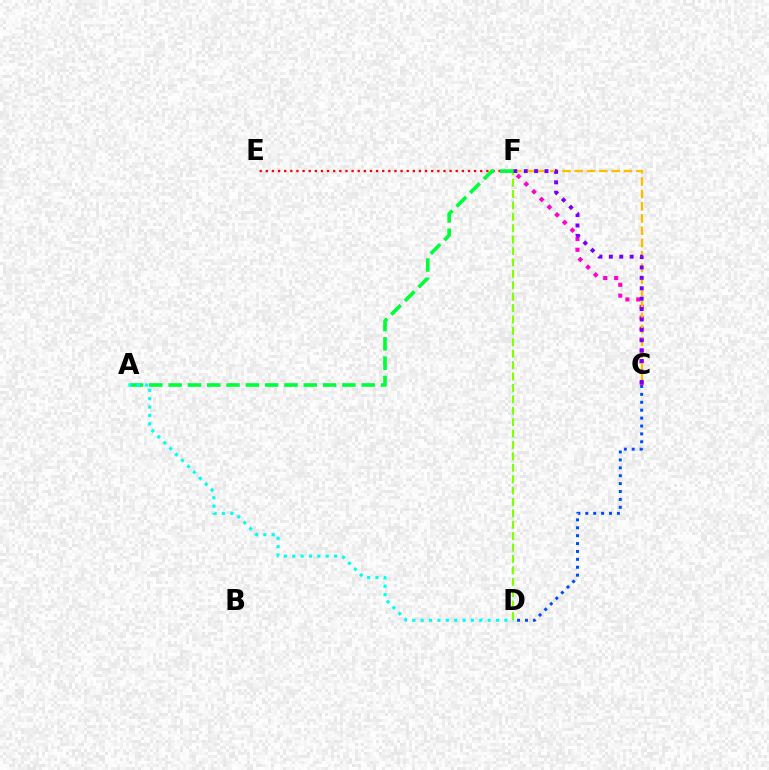{('C', 'D'): [{'color': '#004bff', 'line_style': 'dotted', 'thickness': 2.15}], ('C', 'F'): [{'color': '#ff00cf', 'line_style': 'dotted', 'thickness': 2.95}, {'color': '#ffbd00', 'line_style': 'dashed', 'thickness': 1.67}, {'color': '#7200ff', 'line_style': 'dotted', 'thickness': 2.83}], ('E', 'F'): [{'color': '#ff0000', 'line_style': 'dotted', 'thickness': 1.66}], ('D', 'F'): [{'color': '#84ff00', 'line_style': 'dashed', 'thickness': 1.55}], ('A', 'F'): [{'color': '#00ff39', 'line_style': 'dashed', 'thickness': 2.62}], ('A', 'D'): [{'color': '#00fff6', 'line_style': 'dotted', 'thickness': 2.28}]}